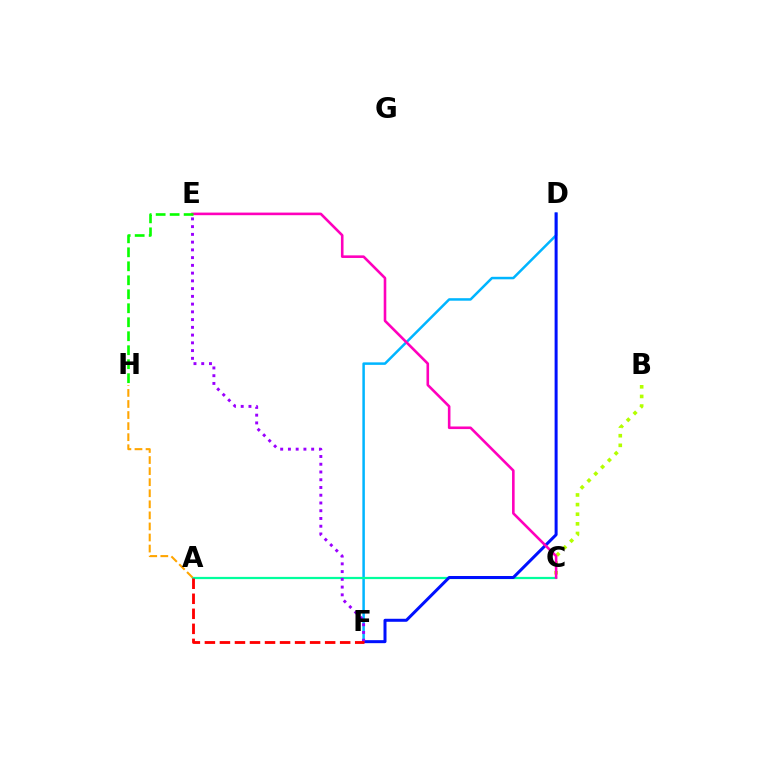{('D', 'F'): [{'color': '#00b5ff', 'line_style': 'solid', 'thickness': 1.81}, {'color': '#0010ff', 'line_style': 'solid', 'thickness': 2.16}], ('A', 'C'): [{'color': '#00ff9d', 'line_style': 'solid', 'thickness': 1.6}], ('B', 'C'): [{'color': '#b3ff00', 'line_style': 'dotted', 'thickness': 2.61}], ('C', 'E'): [{'color': '#ff00bd', 'line_style': 'solid', 'thickness': 1.87}], ('E', 'F'): [{'color': '#9b00ff', 'line_style': 'dotted', 'thickness': 2.1}], ('A', 'H'): [{'color': '#ffa500', 'line_style': 'dashed', 'thickness': 1.5}], ('A', 'F'): [{'color': '#ff0000', 'line_style': 'dashed', 'thickness': 2.04}], ('E', 'H'): [{'color': '#08ff00', 'line_style': 'dashed', 'thickness': 1.9}]}